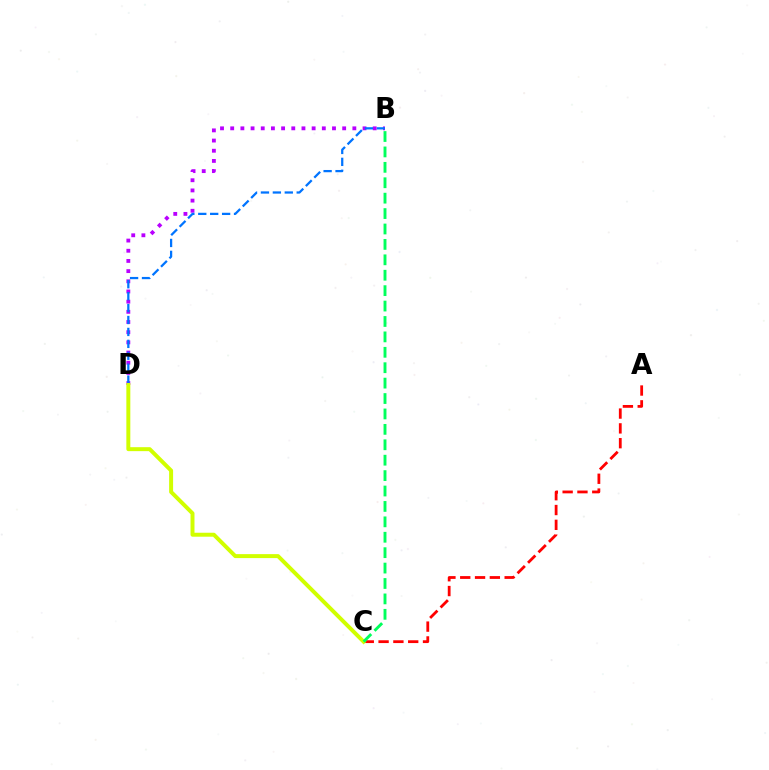{('A', 'C'): [{'color': '#ff0000', 'line_style': 'dashed', 'thickness': 2.01}], ('B', 'D'): [{'color': '#b900ff', 'line_style': 'dotted', 'thickness': 2.77}, {'color': '#0074ff', 'line_style': 'dashed', 'thickness': 1.62}], ('C', 'D'): [{'color': '#d1ff00', 'line_style': 'solid', 'thickness': 2.86}], ('B', 'C'): [{'color': '#00ff5c', 'line_style': 'dashed', 'thickness': 2.09}]}